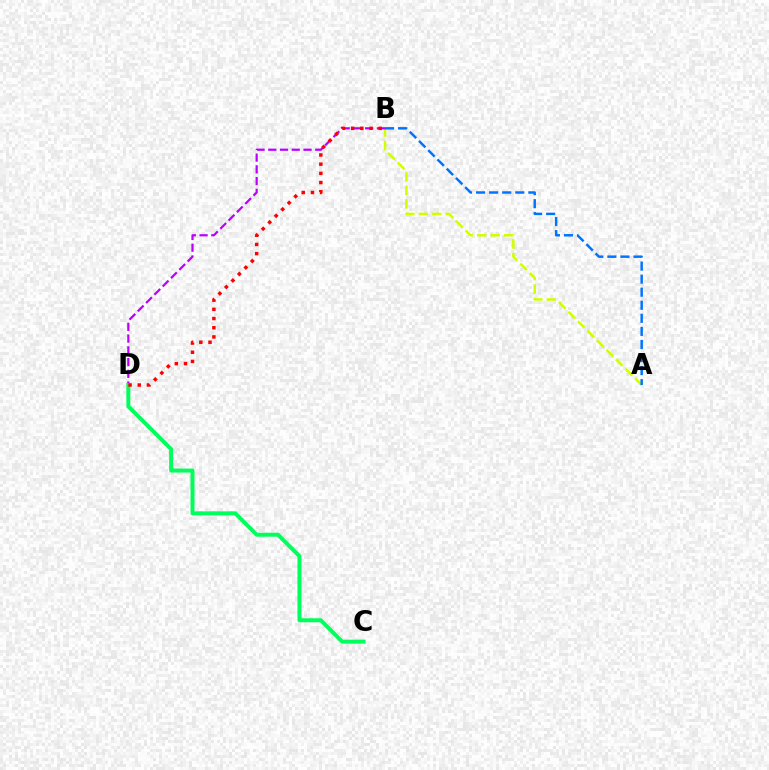{('A', 'B'): [{'color': '#d1ff00', 'line_style': 'dashed', 'thickness': 1.83}, {'color': '#0074ff', 'line_style': 'dashed', 'thickness': 1.78}], ('B', 'D'): [{'color': '#b900ff', 'line_style': 'dashed', 'thickness': 1.6}, {'color': '#ff0000', 'line_style': 'dotted', 'thickness': 2.5}], ('C', 'D'): [{'color': '#00ff5c', 'line_style': 'solid', 'thickness': 2.86}]}